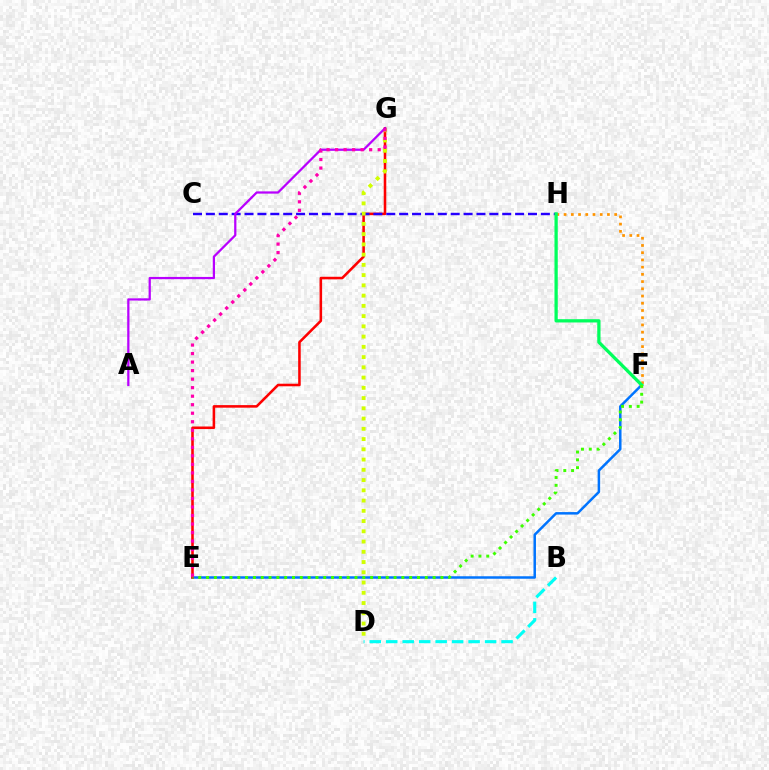{('E', 'F'): [{'color': '#0074ff', 'line_style': 'solid', 'thickness': 1.8}, {'color': '#3dff00', 'line_style': 'dotted', 'thickness': 2.12}], ('E', 'G'): [{'color': '#ff0000', 'line_style': 'solid', 'thickness': 1.84}, {'color': '#ff00ac', 'line_style': 'dotted', 'thickness': 2.32}], ('C', 'H'): [{'color': '#2500ff', 'line_style': 'dashed', 'thickness': 1.75}], ('F', 'H'): [{'color': '#ff9400', 'line_style': 'dotted', 'thickness': 1.96}, {'color': '#00ff5c', 'line_style': 'solid', 'thickness': 2.35}], ('B', 'D'): [{'color': '#00fff6', 'line_style': 'dashed', 'thickness': 2.24}], ('D', 'G'): [{'color': '#d1ff00', 'line_style': 'dotted', 'thickness': 2.78}], ('A', 'G'): [{'color': '#b900ff', 'line_style': 'solid', 'thickness': 1.62}]}